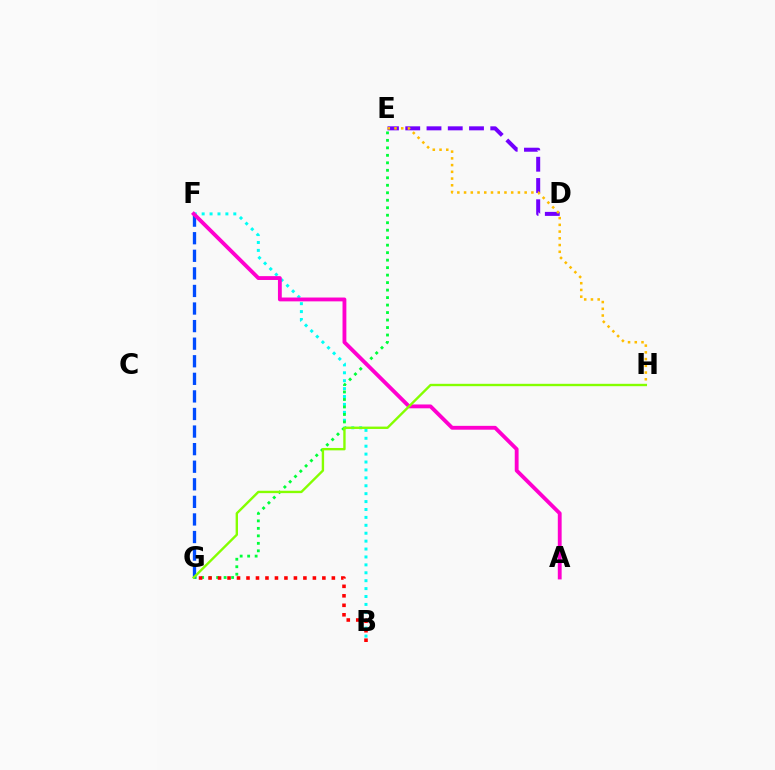{('D', 'E'): [{'color': '#7200ff', 'line_style': 'dashed', 'thickness': 2.89}], ('E', 'H'): [{'color': '#ffbd00', 'line_style': 'dotted', 'thickness': 1.83}], ('B', 'F'): [{'color': '#00fff6', 'line_style': 'dotted', 'thickness': 2.15}], ('E', 'G'): [{'color': '#00ff39', 'line_style': 'dotted', 'thickness': 2.03}], ('F', 'G'): [{'color': '#004bff', 'line_style': 'dashed', 'thickness': 2.39}], ('A', 'F'): [{'color': '#ff00cf', 'line_style': 'solid', 'thickness': 2.77}], ('G', 'H'): [{'color': '#84ff00', 'line_style': 'solid', 'thickness': 1.71}], ('B', 'G'): [{'color': '#ff0000', 'line_style': 'dotted', 'thickness': 2.58}]}